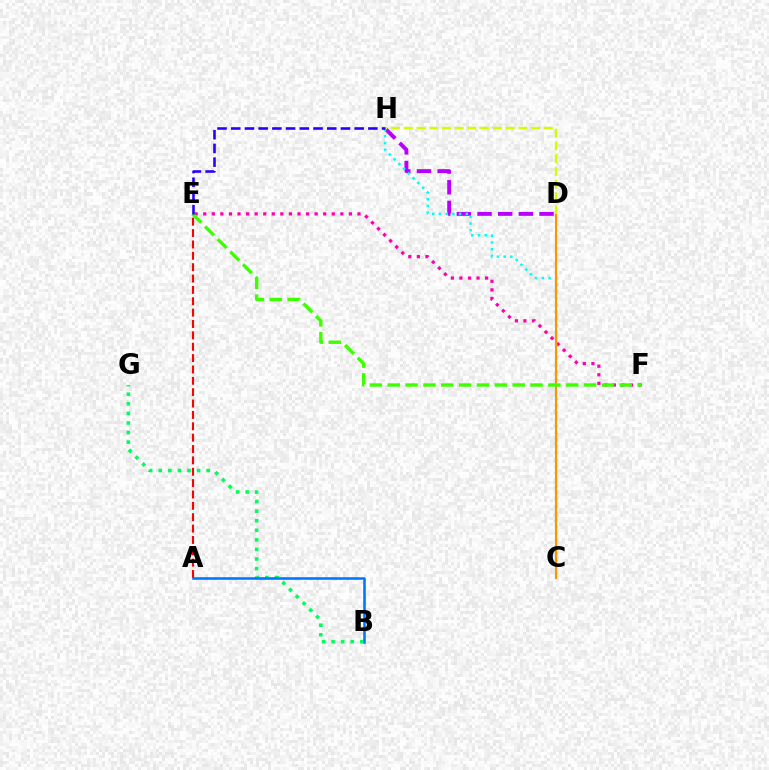{('B', 'G'): [{'color': '#00ff5c', 'line_style': 'dotted', 'thickness': 2.6}], ('E', 'F'): [{'color': '#ff00ac', 'line_style': 'dotted', 'thickness': 2.33}, {'color': '#3dff00', 'line_style': 'dashed', 'thickness': 2.42}], ('A', 'E'): [{'color': '#ff0000', 'line_style': 'dashed', 'thickness': 1.54}], ('D', 'H'): [{'color': '#b900ff', 'line_style': 'dashed', 'thickness': 2.81}, {'color': '#d1ff00', 'line_style': 'dashed', 'thickness': 1.73}], ('C', 'H'): [{'color': '#00fff6', 'line_style': 'dotted', 'thickness': 1.82}], ('A', 'B'): [{'color': '#0074ff', 'line_style': 'solid', 'thickness': 1.83}], ('C', 'D'): [{'color': '#ff9400', 'line_style': 'solid', 'thickness': 1.54}], ('E', 'H'): [{'color': '#2500ff', 'line_style': 'dashed', 'thickness': 1.86}]}